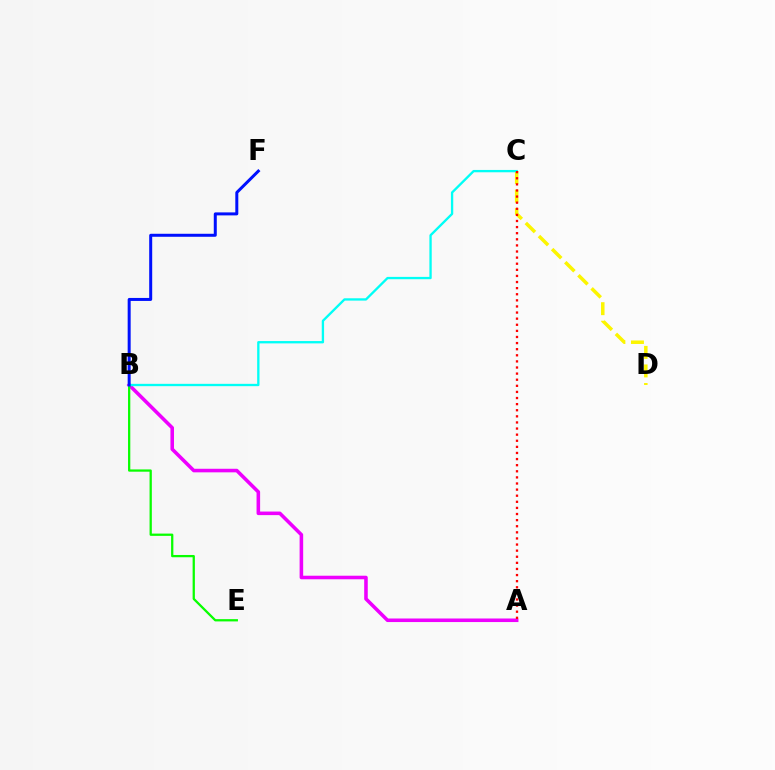{('A', 'B'): [{'color': '#ee00ff', 'line_style': 'solid', 'thickness': 2.57}], ('B', 'E'): [{'color': '#08ff00', 'line_style': 'solid', 'thickness': 1.63}], ('C', 'D'): [{'color': '#fcf500', 'line_style': 'dashed', 'thickness': 2.52}], ('B', 'C'): [{'color': '#00fff6', 'line_style': 'solid', 'thickness': 1.68}], ('A', 'C'): [{'color': '#ff0000', 'line_style': 'dotted', 'thickness': 1.66}], ('B', 'F'): [{'color': '#0010ff', 'line_style': 'solid', 'thickness': 2.16}]}